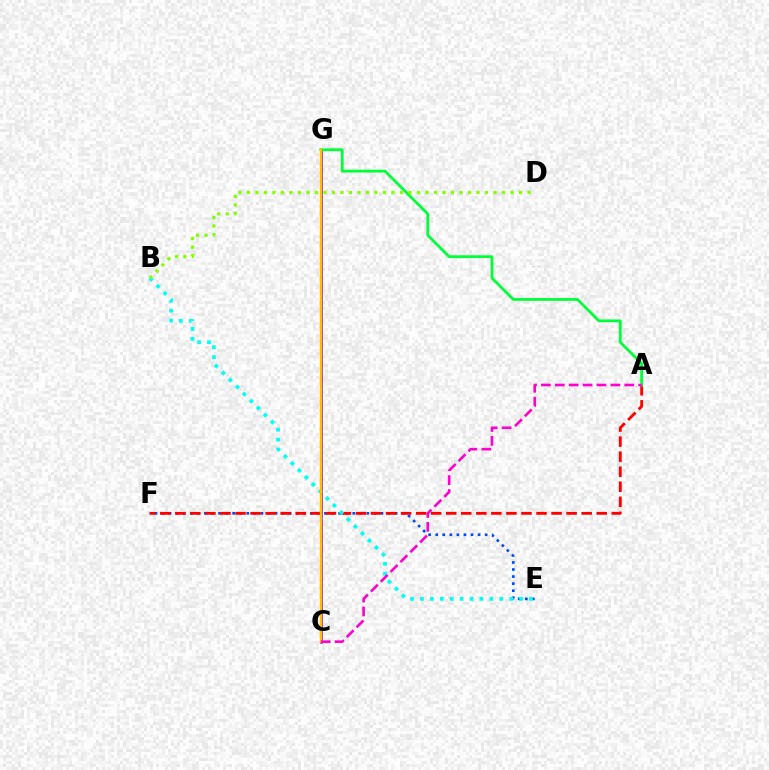{('E', 'F'): [{'color': '#004bff', 'line_style': 'dotted', 'thickness': 1.92}], ('A', 'F'): [{'color': '#ff0000', 'line_style': 'dashed', 'thickness': 2.04}], ('C', 'G'): [{'color': '#7200ff', 'line_style': 'solid', 'thickness': 1.82}, {'color': '#ffbd00', 'line_style': 'solid', 'thickness': 1.72}], ('A', 'G'): [{'color': '#00ff39', 'line_style': 'solid', 'thickness': 2.0}], ('B', 'E'): [{'color': '#00fff6', 'line_style': 'dotted', 'thickness': 2.69}], ('B', 'D'): [{'color': '#84ff00', 'line_style': 'dotted', 'thickness': 2.31}], ('A', 'C'): [{'color': '#ff00cf', 'line_style': 'dashed', 'thickness': 1.89}]}